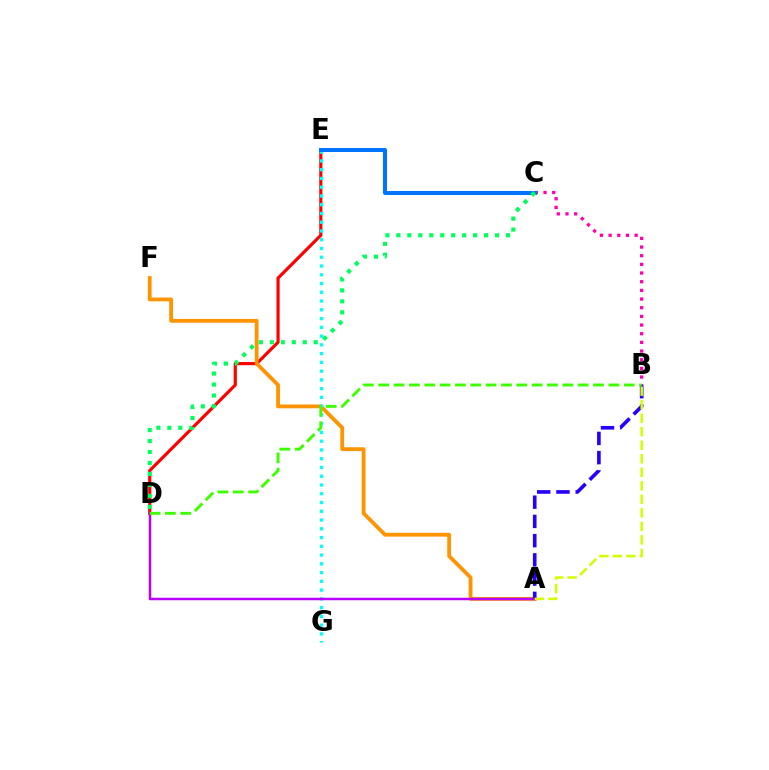{('B', 'C'): [{'color': '#ff00ac', 'line_style': 'dotted', 'thickness': 2.35}], ('D', 'E'): [{'color': '#ff0000', 'line_style': 'solid', 'thickness': 2.28}], ('A', 'F'): [{'color': '#ff9400', 'line_style': 'solid', 'thickness': 2.75}], ('E', 'G'): [{'color': '#00fff6', 'line_style': 'dotted', 'thickness': 2.38}], ('A', 'B'): [{'color': '#2500ff', 'line_style': 'dashed', 'thickness': 2.61}, {'color': '#d1ff00', 'line_style': 'dashed', 'thickness': 1.84}], ('C', 'E'): [{'color': '#0074ff', 'line_style': 'solid', 'thickness': 2.89}], ('C', 'D'): [{'color': '#00ff5c', 'line_style': 'dotted', 'thickness': 2.98}], ('A', 'D'): [{'color': '#b900ff', 'line_style': 'solid', 'thickness': 1.78}], ('B', 'D'): [{'color': '#3dff00', 'line_style': 'dashed', 'thickness': 2.08}]}